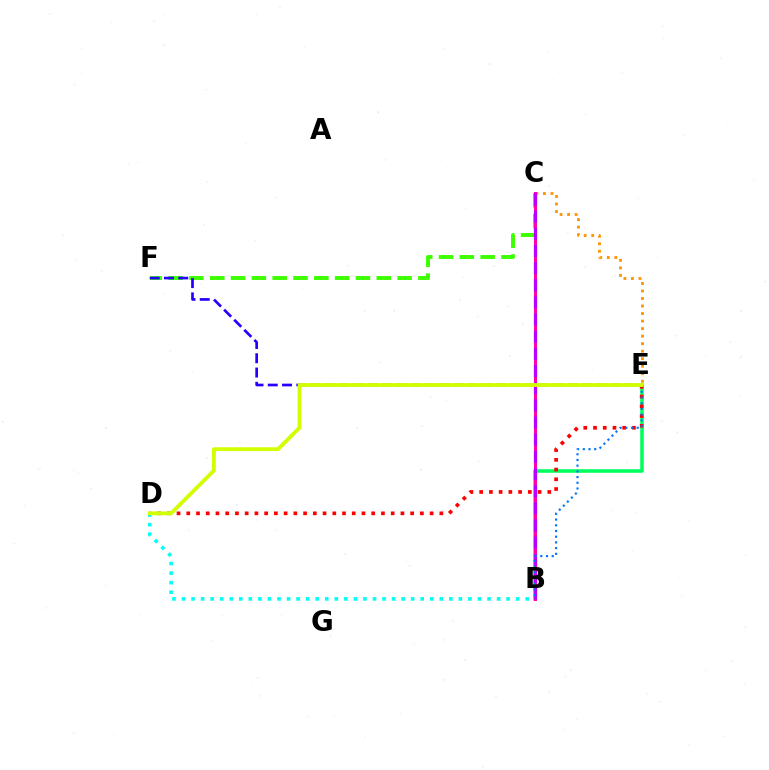{('B', 'D'): [{'color': '#00fff6', 'line_style': 'dotted', 'thickness': 2.59}], ('C', 'E'): [{'color': '#ff9400', 'line_style': 'dotted', 'thickness': 2.04}], ('C', 'F'): [{'color': '#3dff00', 'line_style': 'dashed', 'thickness': 2.83}], ('B', 'E'): [{'color': '#00ff5c', 'line_style': 'solid', 'thickness': 2.56}, {'color': '#0074ff', 'line_style': 'dotted', 'thickness': 1.55}], ('B', 'C'): [{'color': '#ff00ac', 'line_style': 'solid', 'thickness': 2.17}, {'color': '#b900ff', 'line_style': 'dashed', 'thickness': 2.33}], ('E', 'F'): [{'color': '#2500ff', 'line_style': 'dashed', 'thickness': 1.94}], ('D', 'E'): [{'color': '#ff0000', 'line_style': 'dotted', 'thickness': 2.64}, {'color': '#d1ff00', 'line_style': 'solid', 'thickness': 2.74}]}